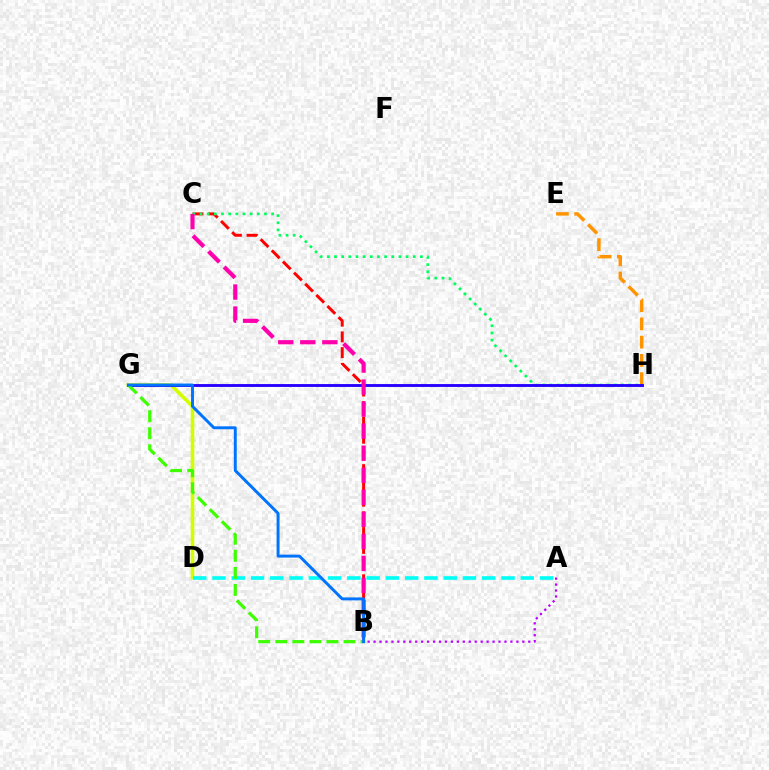{('B', 'C'): [{'color': '#ff0000', 'line_style': 'dashed', 'thickness': 2.14}, {'color': '#ff00ac', 'line_style': 'dashed', 'thickness': 2.99}], ('D', 'G'): [{'color': '#d1ff00', 'line_style': 'solid', 'thickness': 2.61}], ('C', 'H'): [{'color': '#00ff5c', 'line_style': 'dotted', 'thickness': 1.95}], ('E', 'H'): [{'color': '#ff9400', 'line_style': 'dashed', 'thickness': 2.48}], ('A', 'D'): [{'color': '#00fff6', 'line_style': 'dashed', 'thickness': 2.62}], ('G', 'H'): [{'color': '#2500ff', 'line_style': 'solid', 'thickness': 2.06}], ('A', 'B'): [{'color': '#b900ff', 'line_style': 'dotted', 'thickness': 1.62}], ('B', 'G'): [{'color': '#3dff00', 'line_style': 'dashed', 'thickness': 2.32}, {'color': '#0074ff', 'line_style': 'solid', 'thickness': 2.12}]}